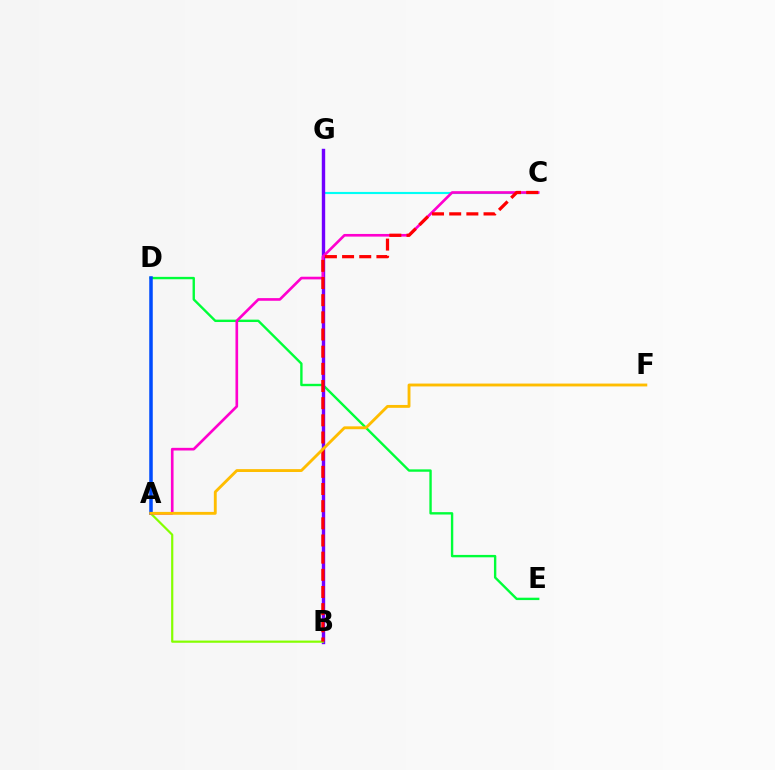{('C', 'G'): [{'color': '#00fff6', 'line_style': 'solid', 'thickness': 1.54}], ('D', 'E'): [{'color': '#00ff39', 'line_style': 'solid', 'thickness': 1.72}], ('B', 'G'): [{'color': '#7200ff', 'line_style': 'solid', 'thickness': 2.44}], ('A', 'B'): [{'color': '#84ff00', 'line_style': 'solid', 'thickness': 1.58}], ('A', 'C'): [{'color': '#ff00cf', 'line_style': 'solid', 'thickness': 1.91}], ('A', 'D'): [{'color': '#004bff', 'line_style': 'solid', 'thickness': 2.53}], ('B', 'C'): [{'color': '#ff0000', 'line_style': 'dashed', 'thickness': 2.33}], ('A', 'F'): [{'color': '#ffbd00', 'line_style': 'solid', 'thickness': 2.06}]}